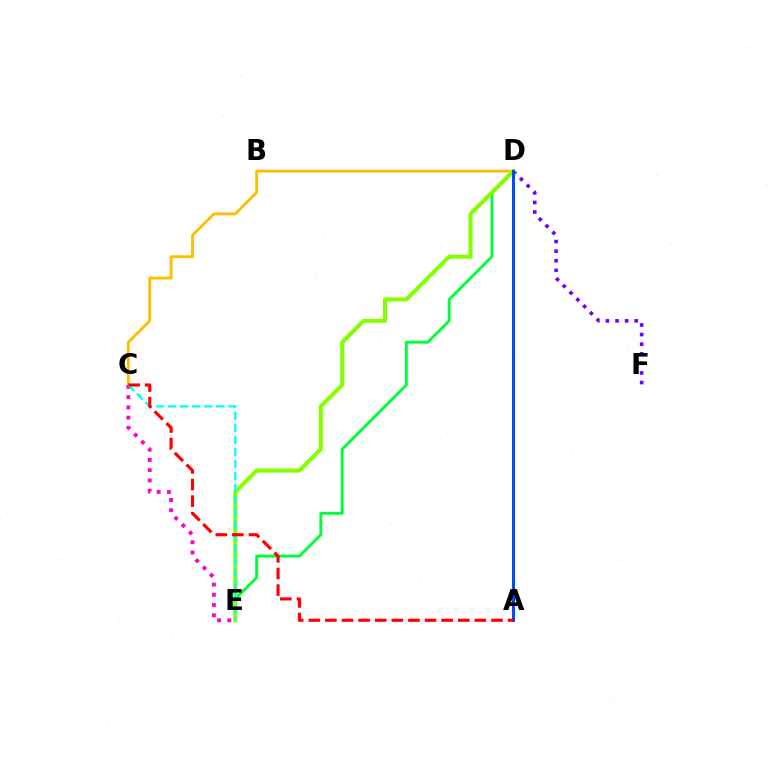{('D', 'F'): [{'color': '#7200ff', 'line_style': 'dotted', 'thickness': 2.61}], ('D', 'E'): [{'color': '#00ff39', 'line_style': 'solid', 'thickness': 2.08}, {'color': '#84ff00', 'line_style': 'solid', 'thickness': 2.93}], ('C', 'D'): [{'color': '#ffbd00', 'line_style': 'solid', 'thickness': 2.05}], ('C', 'E'): [{'color': '#ff00cf', 'line_style': 'dotted', 'thickness': 2.78}, {'color': '#00fff6', 'line_style': 'dashed', 'thickness': 1.64}], ('A', 'D'): [{'color': '#004bff', 'line_style': 'solid', 'thickness': 2.15}], ('A', 'C'): [{'color': '#ff0000', 'line_style': 'dashed', 'thickness': 2.26}]}